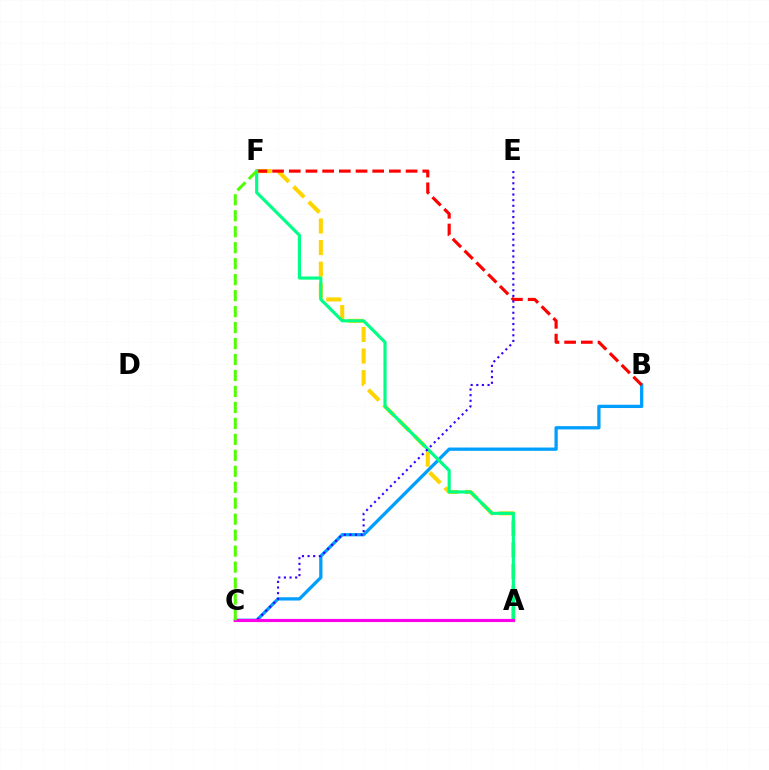{('A', 'F'): [{'color': '#ffd500', 'line_style': 'dashed', 'thickness': 2.94}, {'color': '#00ff86', 'line_style': 'solid', 'thickness': 2.27}], ('B', 'C'): [{'color': '#009eff', 'line_style': 'solid', 'thickness': 2.36}], ('B', 'F'): [{'color': '#ff0000', 'line_style': 'dashed', 'thickness': 2.27}], ('C', 'E'): [{'color': '#3700ff', 'line_style': 'dotted', 'thickness': 1.53}], ('A', 'C'): [{'color': '#ff00ed', 'line_style': 'solid', 'thickness': 2.25}], ('C', 'F'): [{'color': '#4fff00', 'line_style': 'dashed', 'thickness': 2.17}]}